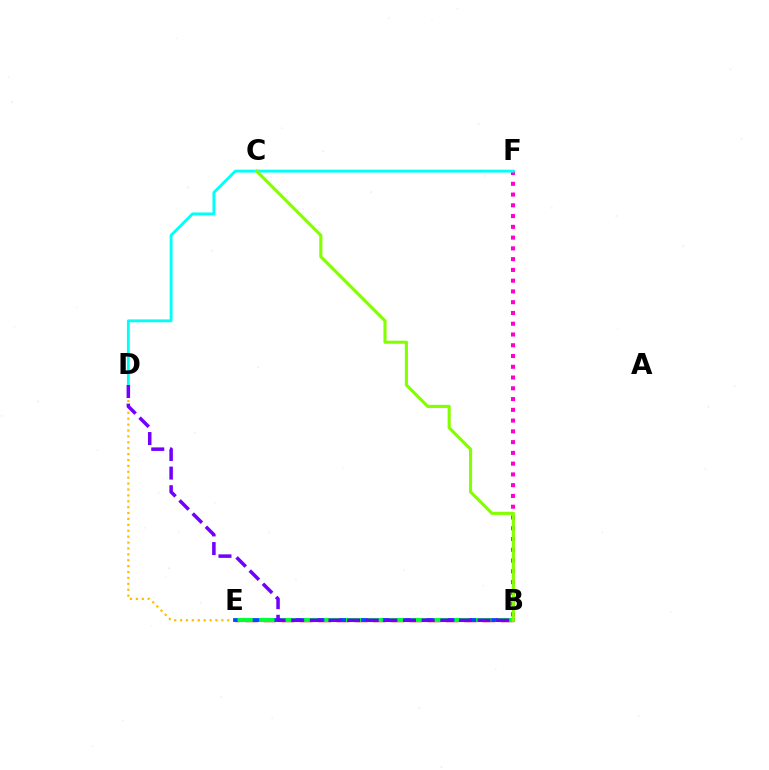{('B', 'F'): [{'color': '#ff00cf', 'line_style': 'dotted', 'thickness': 2.92}], ('B', 'E'): [{'color': '#ff0000', 'line_style': 'dashed', 'thickness': 2.48}, {'color': '#004bff', 'line_style': 'solid', 'thickness': 2.71}, {'color': '#00ff39', 'line_style': 'dashed', 'thickness': 2.95}], ('D', 'F'): [{'color': '#00fff6', 'line_style': 'solid', 'thickness': 2.05}], ('D', 'E'): [{'color': '#ffbd00', 'line_style': 'dotted', 'thickness': 1.6}], ('B', 'C'): [{'color': '#84ff00', 'line_style': 'solid', 'thickness': 2.24}], ('B', 'D'): [{'color': '#7200ff', 'line_style': 'dashed', 'thickness': 2.53}]}